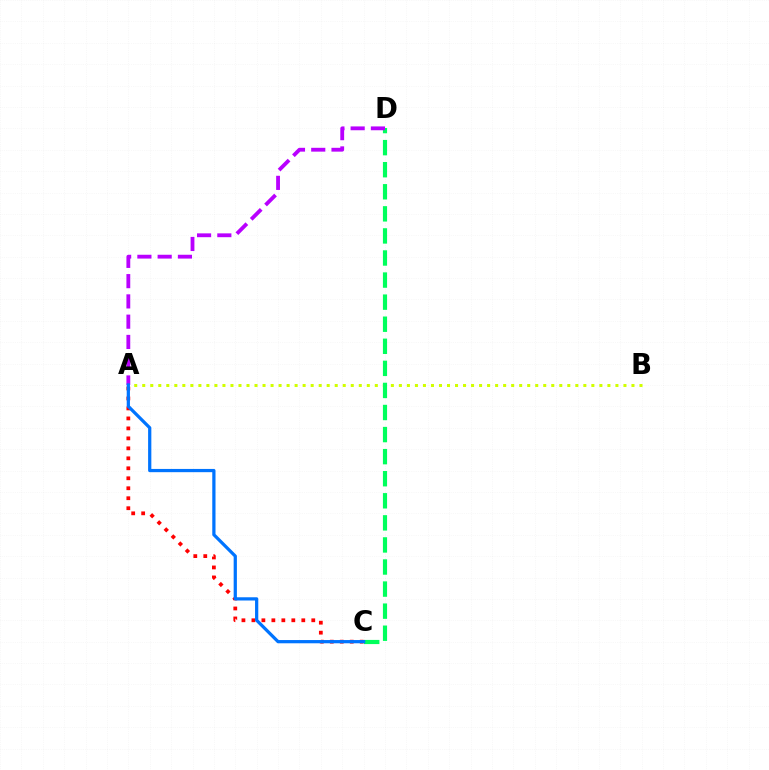{('A', 'C'): [{'color': '#ff0000', 'line_style': 'dotted', 'thickness': 2.71}, {'color': '#0074ff', 'line_style': 'solid', 'thickness': 2.33}], ('A', 'B'): [{'color': '#d1ff00', 'line_style': 'dotted', 'thickness': 2.18}], ('C', 'D'): [{'color': '#00ff5c', 'line_style': 'dashed', 'thickness': 3.0}], ('A', 'D'): [{'color': '#b900ff', 'line_style': 'dashed', 'thickness': 2.75}]}